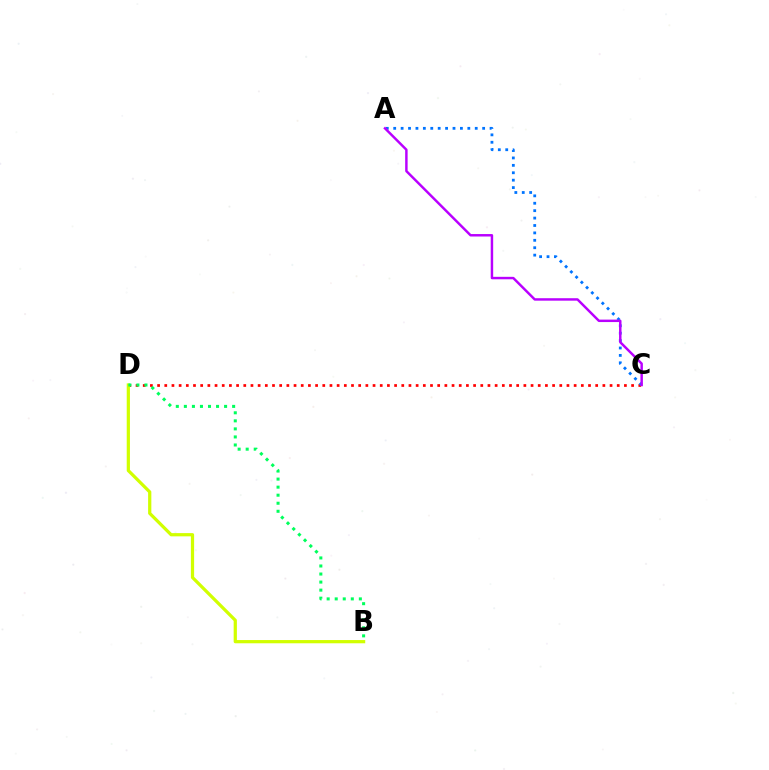{('C', 'D'): [{'color': '#ff0000', 'line_style': 'dotted', 'thickness': 1.95}], ('A', 'C'): [{'color': '#0074ff', 'line_style': 'dotted', 'thickness': 2.01}, {'color': '#b900ff', 'line_style': 'solid', 'thickness': 1.77}], ('B', 'D'): [{'color': '#d1ff00', 'line_style': 'solid', 'thickness': 2.33}, {'color': '#00ff5c', 'line_style': 'dotted', 'thickness': 2.19}]}